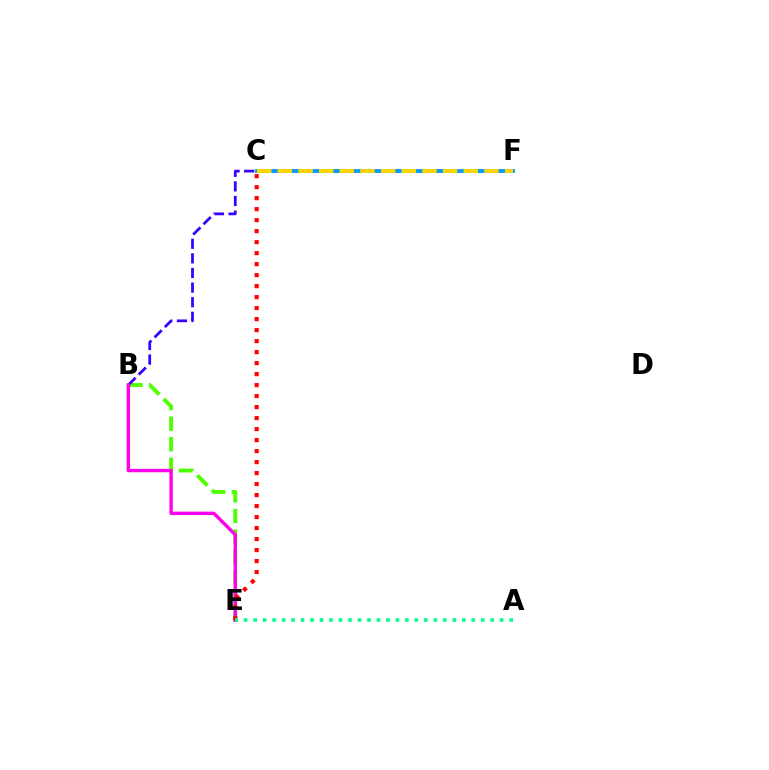{('B', 'E'): [{'color': '#4fff00', 'line_style': 'dashed', 'thickness': 2.79}, {'color': '#ff00ed', 'line_style': 'solid', 'thickness': 2.44}], ('B', 'F'): [{'color': '#3700ff', 'line_style': 'dashed', 'thickness': 1.98}], ('C', 'E'): [{'color': '#ff0000', 'line_style': 'dotted', 'thickness': 2.99}], ('C', 'F'): [{'color': '#009eff', 'line_style': 'solid', 'thickness': 2.74}, {'color': '#ffd500', 'line_style': 'dashed', 'thickness': 2.81}], ('A', 'E'): [{'color': '#00ff86', 'line_style': 'dotted', 'thickness': 2.58}]}